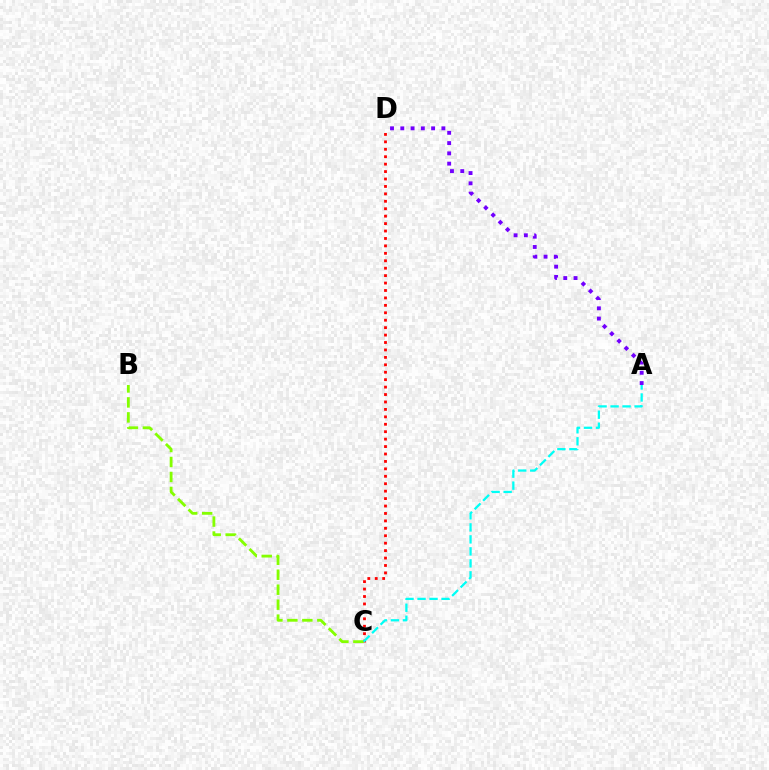{('C', 'D'): [{'color': '#ff0000', 'line_style': 'dotted', 'thickness': 2.02}], ('B', 'C'): [{'color': '#84ff00', 'line_style': 'dashed', 'thickness': 2.03}], ('A', 'D'): [{'color': '#7200ff', 'line_style': 'dotted', 'thickness': 2.79}], ('A', 'C'): [{'color': '#00fff6', 'line_style': 'dashed', 'thickness': 1.63}]}